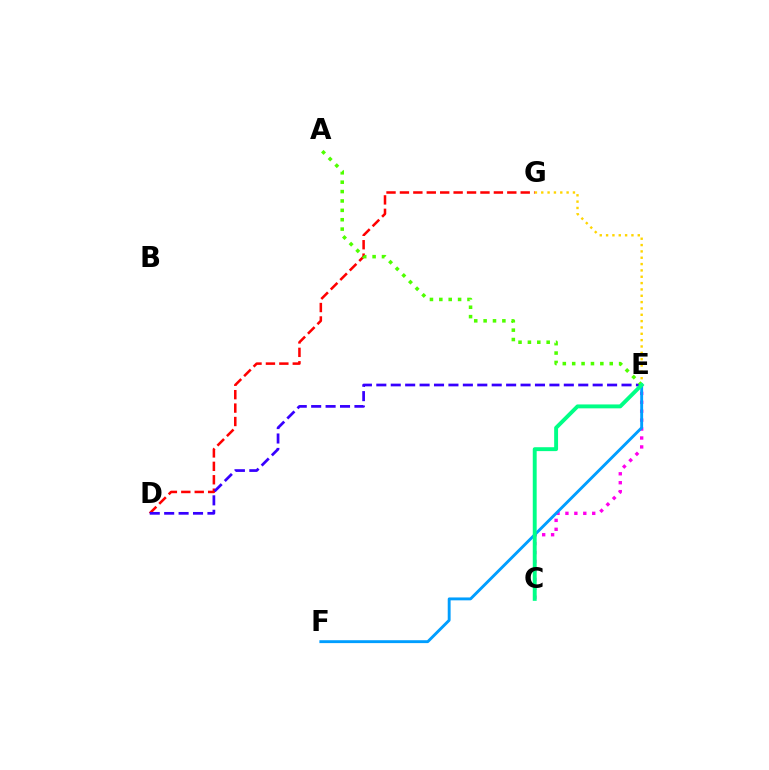{('D', 'G'): [{'color': '#ff0000', 'line_style': 'dashed', 'thickness': 1.82}], ('C', 'E'): [{'color': '#ff00ed', 'line_style': 'dotted', 'thickness': 2.43}, {'color': '#00ff86', 'line_style': 'solid', 'thickness': 2.81}], ('D', 'E'): [{'color': '#3700ff', 'line_style': 'dashed', 'thickness': 1.96}], ('E', 'F'): [{'color': '#009eff', 'line_style': 'solid', 'thickness': 2.08}], ('E', 'G'): [{'color': '#ffd500', 'line_style': 'dotted', 'thickness': 1.72}], ('A', 'E'): [{'color': '#4fff00', 'line_style': 'dotted', 'thickness': 2.55}]}